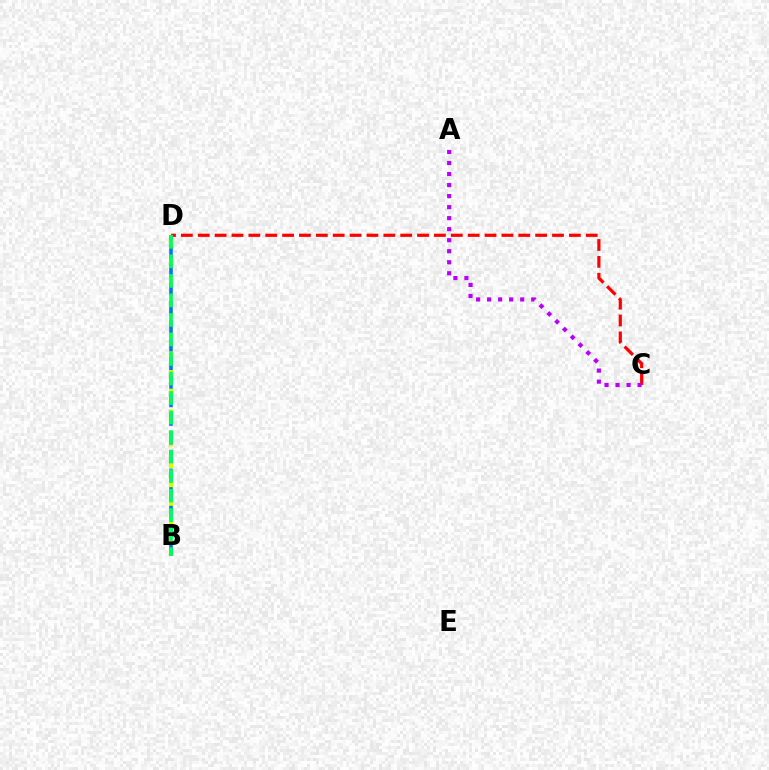{('C', 'D'): [{'color': '#ff0000', 'line_style': 'dashed', 'thickness': 2.29}], ('B', 'D'): [{'color': '#d1ff00', 'line_style': 'dashed', 'thickness': 2.96}, {'color': '#0074ff', 'line_style': 'dashed', 'thickness': 2.53}, {'color': '#00ff5c', 'line_style': 'dashed', 'thickness': 2.65}], ('A', 'C'): [{'color': '#b900ff', 'line_style': 'dotted', 'thickness': 3.0}]}